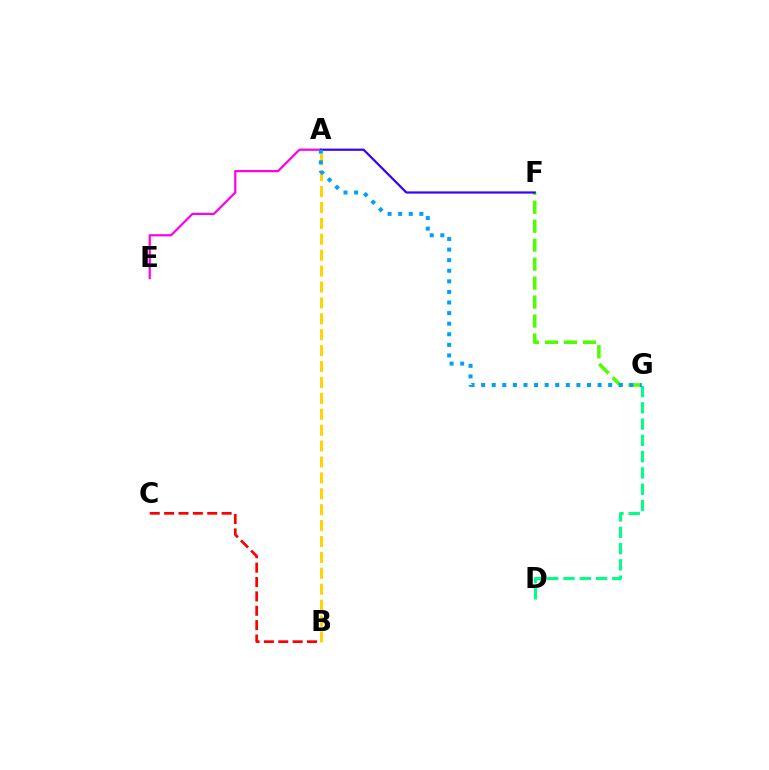{('A', 'E'): [{'color': '#ff00ed', 'line_style': 'solid', 'thickness': 1.6}], ('D', 'G'): [{'color': '#00ff86', 'line_style': 'dashed', 'thickness': 2.21}], ('F', 'G'): [{'color': '#4fff00', 'line_style': 'dashed', 'thickness': 2.58}], ('A', 'F'): [{'color': '#3700ff', 'line_style': 'solid', 'thickness': 1.59}], ('A', 'B'): [{'color': '#ffd500', 'line_style': 'dashed', 'thickness': 2.16}], ('A', 'G'): [{'color': '#009eff', 'line_style': 'dotted', 'thickness': 2.88}], ('B', 'C'): [{'color': '#ff0000', 'line_style': 'dashed', 'thickness': 1.95}]}